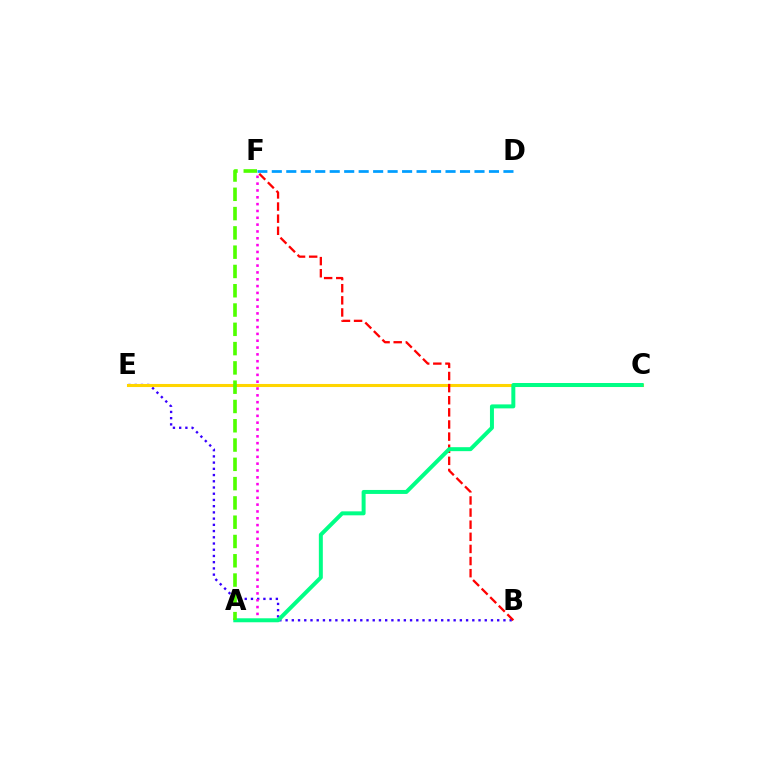{('B', 'E'): [{'color': '#3700ff', 'line_style': 'dotted', 'thickness': 1.69}], ('D', 'F'): [{'color': '#009eff', 'line_style': 'dashed', 'thickness': 1.97}], ('C', 'E'): [{'color': '#ffd500', 'line_style': 'solid', 'thickness': 2.21}], ('A', 'F'): [{'color': '#ff00ed', 'line_style': 'dotted', 'thickness': 1.86}, {'color': '#4fff00', 'line_style': 'dashed', 'thickness': 2.62}], ('B', 'F'): [{'color': '#ff0000', 'line_style': 'dashed', 'thickness': 1.65}], ('A', 'C'): [{'color': '#00ff86', 'line_style': 'solid', 'thickness': 2.86}]}